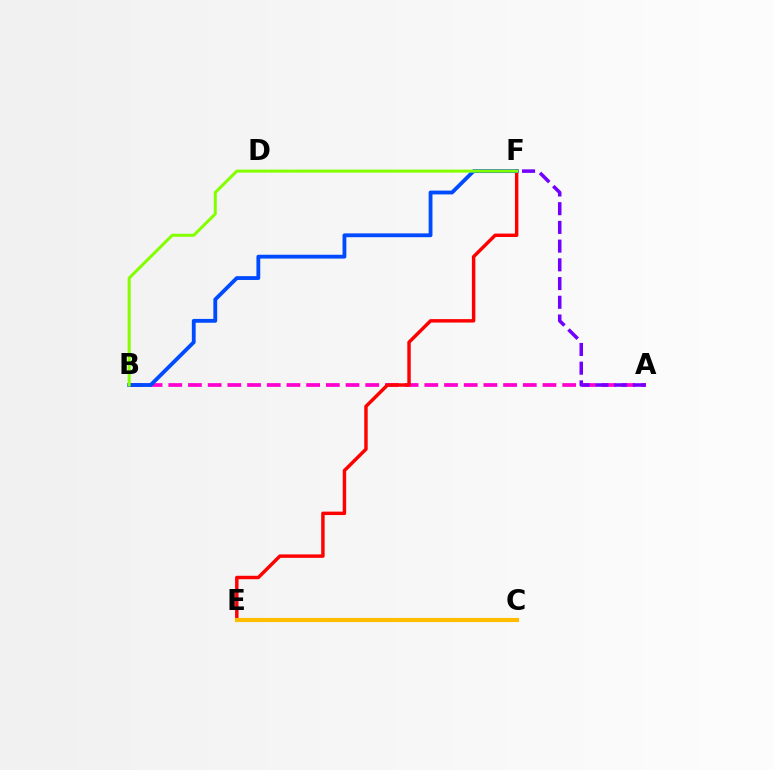{('D', 'F'): [{'color': '#00ff39', 'line_style': 'dotted', 'thickness': 1.5}], ('A', 'B'): [{'color': '#ff00cf', 'line_style': 'dashed', 'thickness': 2.68}], ('E', 'F'): [{'color': '#ff0000', 'line_style': 'solid', 'thickness': 2.48}], ('B', 'F'): [{'color': '#004bff', 'line_style': 'solid', 'thickness': 2.75}, {'color': '#84ff00', 'line_style': 'solid', 'thickness': 2.18}], ('C', 'E'): [{'color': '#00fff6', 'line_style': 'dashed', 'thickness': 2.04}, {'color': '#ffbd00', 'line_style': 'solid', 'thickness': 2.98}], ('A', 'F'): [{'color': '#7200ff', 'line_style': 'dashed', 'thickness': 2.54}]}